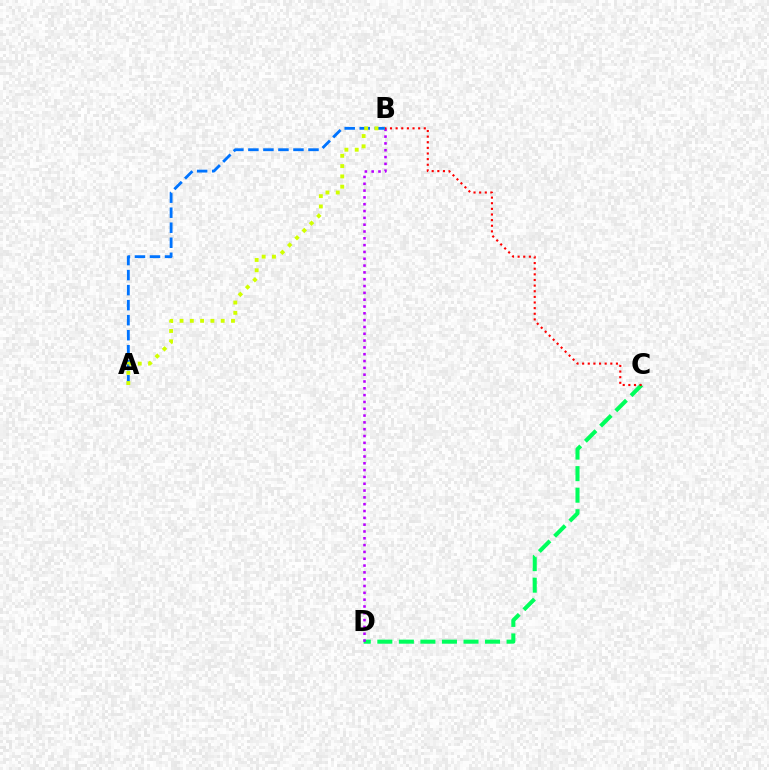{('C', 'D'): [{'color': '#00ff5c', 'line_style': 'dashed', 'thickness': 2.93}], ('B', 'D'): [{'color': '#b900ff', 'line_style': 'dotted', 'thickness': 1.85}], ('A', 'B'): [{'color': '#0074ff', 'line_style': 'dashed', 'thickness': 2.04}, {'color': '#d1ff00', 'line_style': 'dotted', 'thickness': 2.8}], ('B', 'C'): [{'color': '#ff0000', 'line_style': 'dotted', 'thickness': 1.53}]}